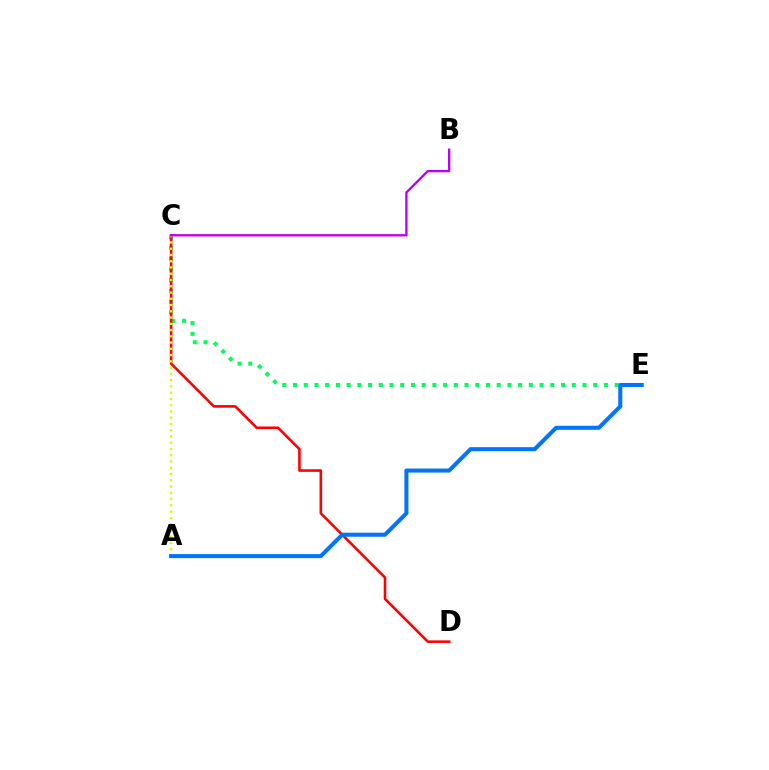{('C', 'E'): [{'color': '#00ff5c', 'line_style': 'dotted', 'thickness': 2.91}], ('C', 'D'): [{'color': '#ff0000', 'line_style': 'solid', 'thickness': 1.87}], ('A', 'C'): [{'color': '#d1ff00', 'line_style': 'dotted', 'thickness': 1.7}], ('A', 'E'): [{'color': '#0074ff', 'line_style': 'solid', 'thickness': 2.91}], ('B', 'C'): [{'color': '#b900ff', 'line_style': 'solid', 'thickness': 1.68}]}